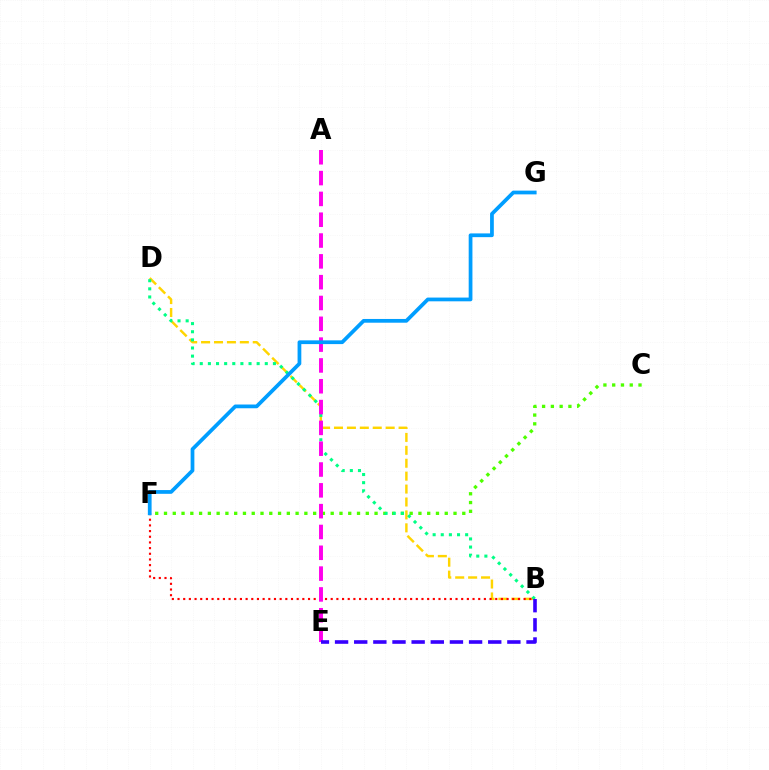{('C', 'F'): [{'color': '#4fff00', 'line_style': 'dotted', 'thickness': 2.38}], ('B', 'D'): [{'color': '#ffd500', 'line_style': 'dashed', 'thickness': 1.76}, {'color': '#00ff86', 'line_style': 'dotted', 'thickness': 2.21}], ('B', 'F'): [{'color': '#ff0000', 'line_style': 'dotted', 'thickness': 1.54}], ('A', 'E'): [{'color': '#ff00ed', 'line_style': 'dashed', 'thickness': 2.83}], ('B', 'E'): [{'color': '#3700ff', 'line_style': 'dashed', 'thickness': 2.6}], ('F', 'G'): [{'color': '#009eff', 'line_style': 'solid', 'thickness': 2.7}]}